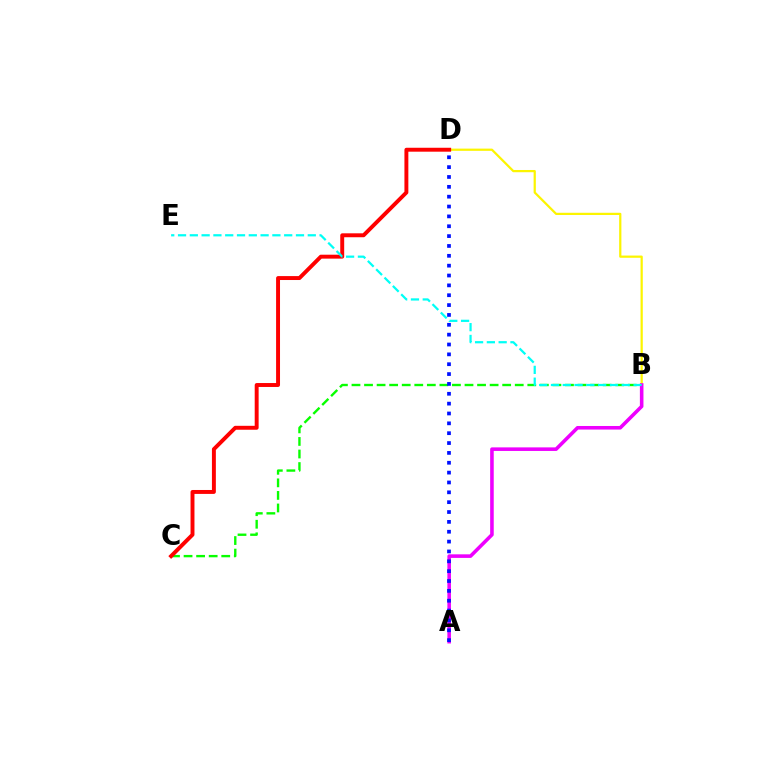{('B', 'C'): [{'color': '#08ff00', 'line_style': 'dashed', 'thickness': 1.71}], ('B', 'D'): [{'color': '#fcf500', 'line_style': 'solid', 'thickness': 1.6}], ('C', 'D'): [{'color': '#ff0000', 'line_style': 'solid', 'thickness': 2.83}], ('A', 'B'): [{'color': '#ee00ff', 'line_style': 'solid', 'thickness': 2.57}], ('B', 'E'): [{'color': '#00fff6', 'line_style': 'dashed', 'thickness': 1.6}], ('A', 'D'): [{'color': '#0010ff', 'line_style': 'dotted', 'thickness': 2.68}]}